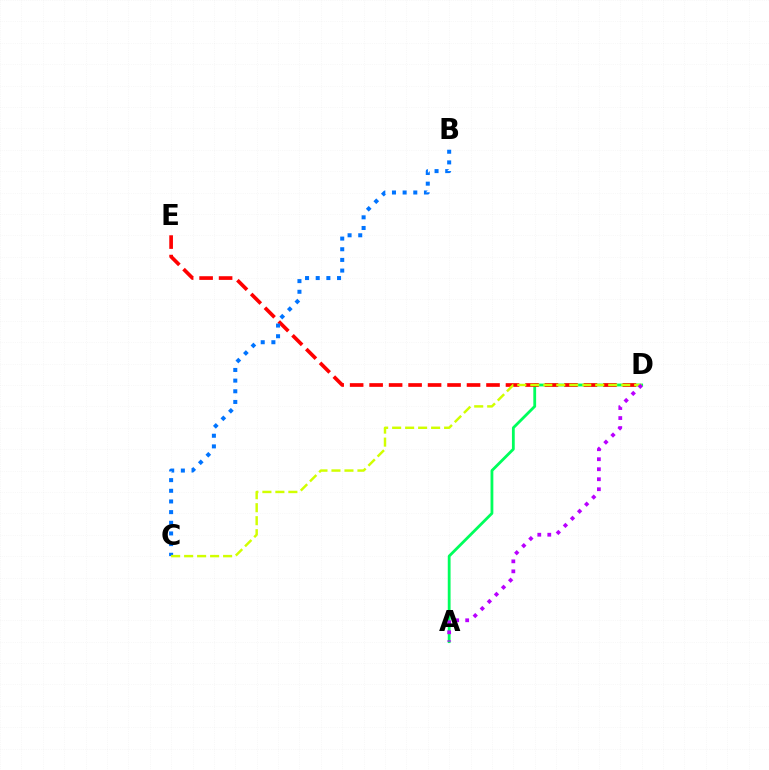{('A', 'D'): [{'color': '#00ff5c', 'line_style': 'solid', 'thickness': 2.02}, {'color': '#b900ff', 'line_style': 'dotted', 'thickness': 2.72}], ('D', 'E'): [{'color': '#ff0000', 'line_style': 'dashed', 'thickness': 2.65}], ('B', 'C'): [{'color': '#0074ff', 'line_style': 'dotted', 'thickness': 2.9}], ('C', 'D'): [{'color': '#d1ff00', 'line_style': 'dashed', 'thickness': 1.76}]}